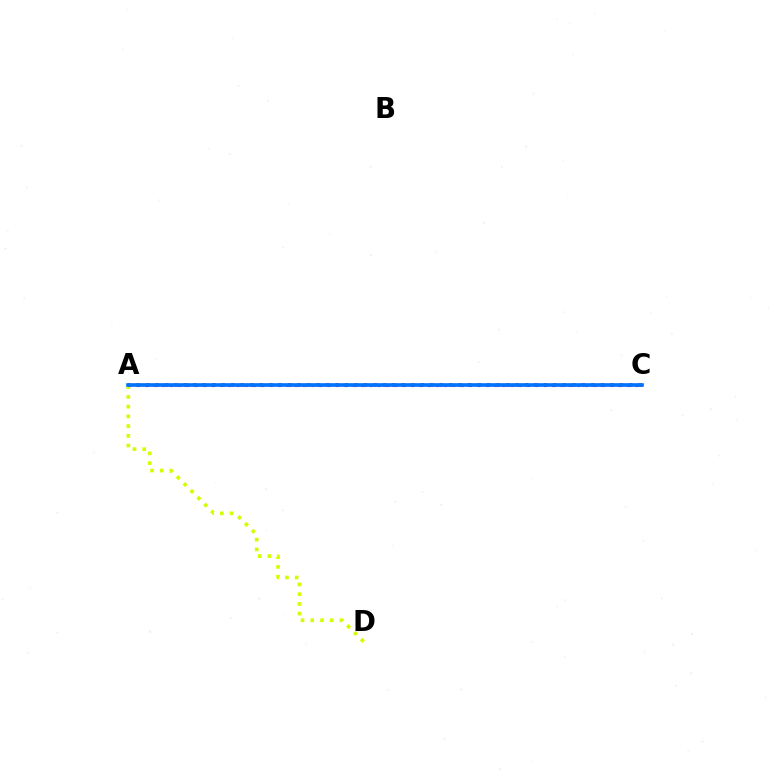{('A', 'C'): [{'color': '#b900ff', 'line_style': 'dotted', 'thickness': 2.26}, {'color': '#00ff5c', 'line_style': 'dotted', 'thickness': 1.77}, {'color': '#ff0000', 'line_style': 'dotted', 'thickness': 2.57}, {'color': '#0074ff', 'line_style': 'solid', 'thickness': 2.63}], ('A', 'D'): [{'color': '#d1ff00', 'line_style': 'dotted', 'thickness': 2.64}]}